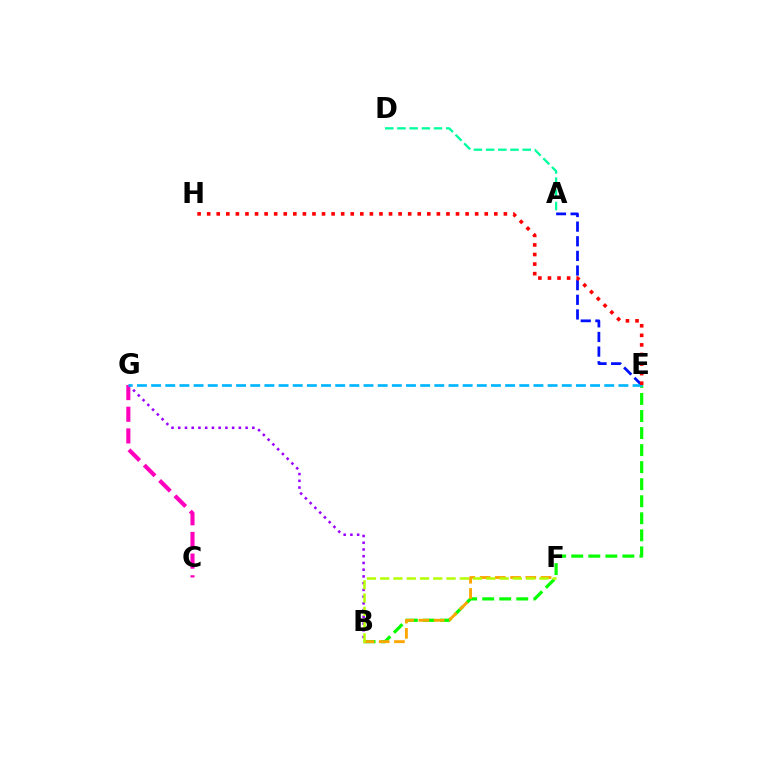{('A', 'D'): [{'color': '#00ff9d', 'line_style': 'dashed', 'thickness': 1.66}], ('B', 'E'): [{'color': '#08ff00', 'line_style': 'dashed', 'thickness': 2.32}], ('B', 'G'): [{'color': '#9b00ff', 'line_style': 'dotted', 'thickness': 1.83}], ('A', 'E'): [{'color': '#0010ff', 'line_style': 'dashed', 'thickness': 1.99}], ('C', 'G'): [{'color': '#ff00bd', 'line_style': 'dashed', 'thickness': 2.95}], ('B', 'F'): [{'color': '#ffa500', 'line_style': 'dashed', 'thickness': 2.07}, {'color': '#b3ff00', 'line_style': 'dashed', 'thickness': 1.8}], ('E', 'G'): [{'color': '#00b5ff', 'line_style': 'dashed', 'thickness': 1.92}], ('E', 'H'): [{'color': '#ff0000', 'line_style': 'dotted', 'thickness': 2.6}]}